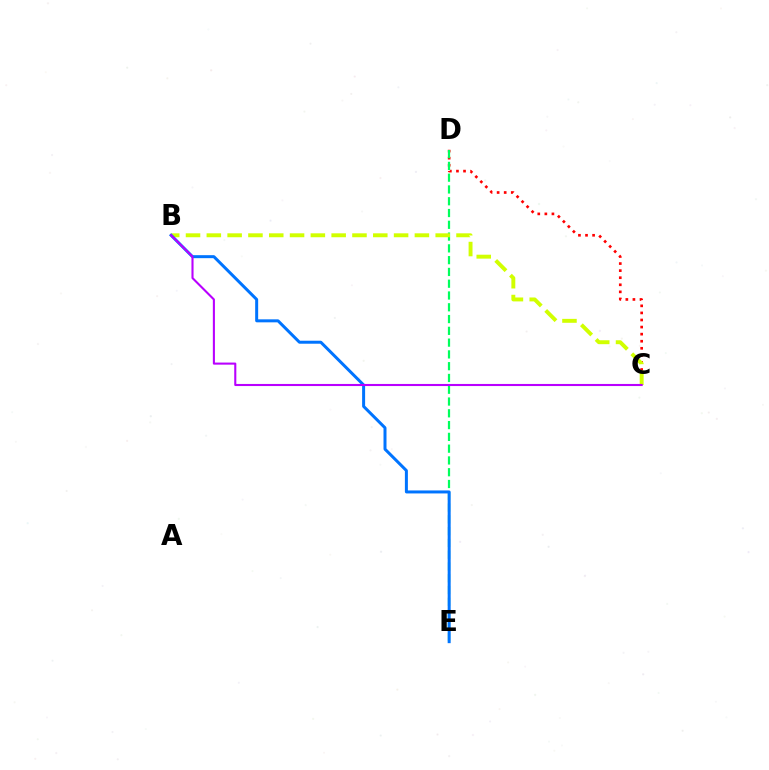{('C', 'D'): [{'color': '#ff0000', 'line_style': 'dotted', 'thickness': 1.92}], ('D', 'E'): [{'color': '#00ff5c', 'line_style': 'dashed', 'thickness': 1.6}], ('B', 'C'): [{'color': '#d1ff00', 'line_style': 'dashed', 'thickness': 2.83}, {'color': '#b900ff', 'line_style': 'solid', 'thickness': 1.51}], ('B', 'E'): [{'color': '#0074ff', 'line_style': 'solid', 'thickness': 2.16}]}